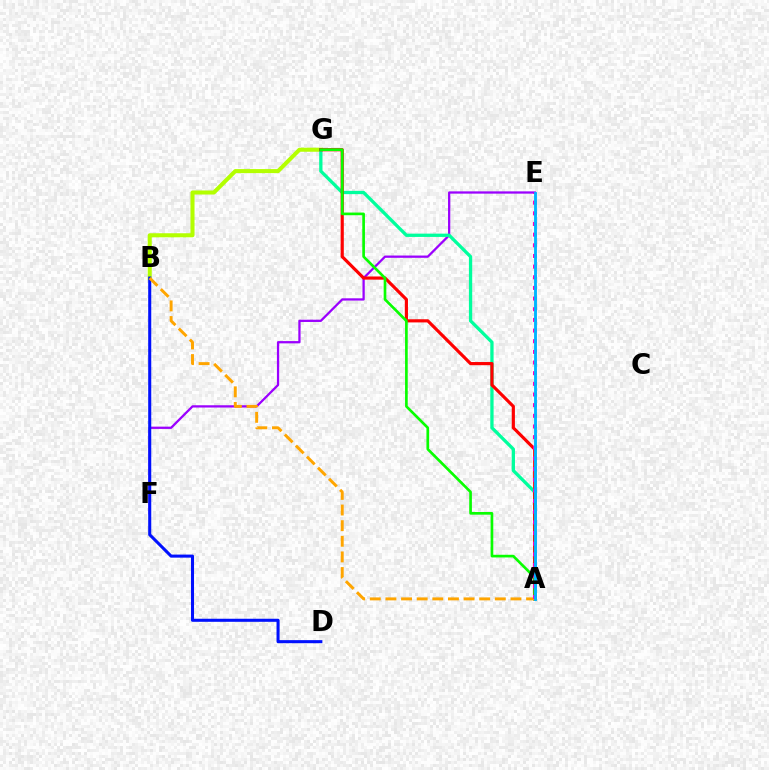{('E', 'F'): [{'color': '#9b00ff', 'line_style': 'solid', 'thickness': 1.64}], ('B', 'G'): [{'color': '#b3ff00', 'line_style': 'solid', 'thickness': 2.92}], ('A', 'G'): [{'color': '#00ff9d', 'line_style': 'solid', 'thickness': 2.37}, {'color': '#ff0000', 'line_style': 'solid', 'thickness': 2.28}, {'color': '#08ff00', 'line_style': 'solid', 'thickness': 1.92}], ('B', 'D'): [{'color': '#0010ff', 'line_style': 'solid', 'thickness': 2.2}], ('A', 'B'): [{'color': '#ffa500', 'line_style': 'dashed', 'thickness': 2.12}], ('A', 'E'): [{'color': '#ff00bd', 'line_style': 'dotted', 'thickness': 2.9}, {'color': '#00b5ff', 'line_style': 'solid', 'thickness': 2.08}]}